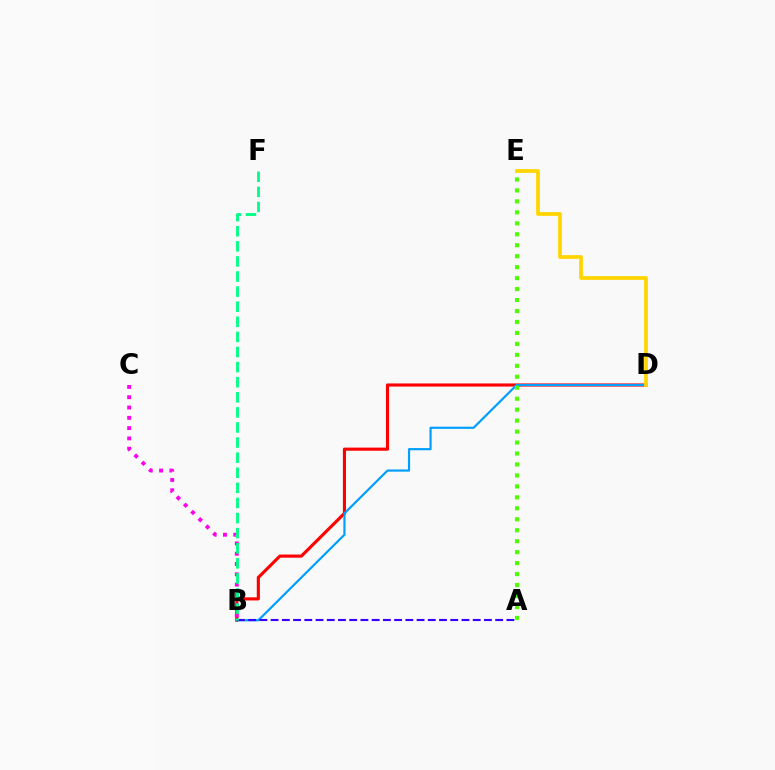{('B', 'D'): [{'color': '#ff0000', 'line_style': 'solid', 'thickness': 2.25}, {'color': '#009eff', 'line_style': 'solid', 'thickness': 1.57}], ('D', 'E'): [{'color': '#ffd500', 'line_style': 'solid', 'thickness': 2.7}], ('B', 'C'): [{'color': '#ff00ed', 'line_style': 'dotted', 'thickness': 2.8}], ('A', 'B'): [{'color': '#3700ff', 'line_style': 'dashed', 'thickness': 1.53}], ('A', 'E'): [{'color': '#4fff00', 'line_style': 'dotted', 'thickness': 2.98}], ('B', 'F'): [{'color': '#00ff86', 'line_style': 'dashed', 'thickness': 2.05}]}